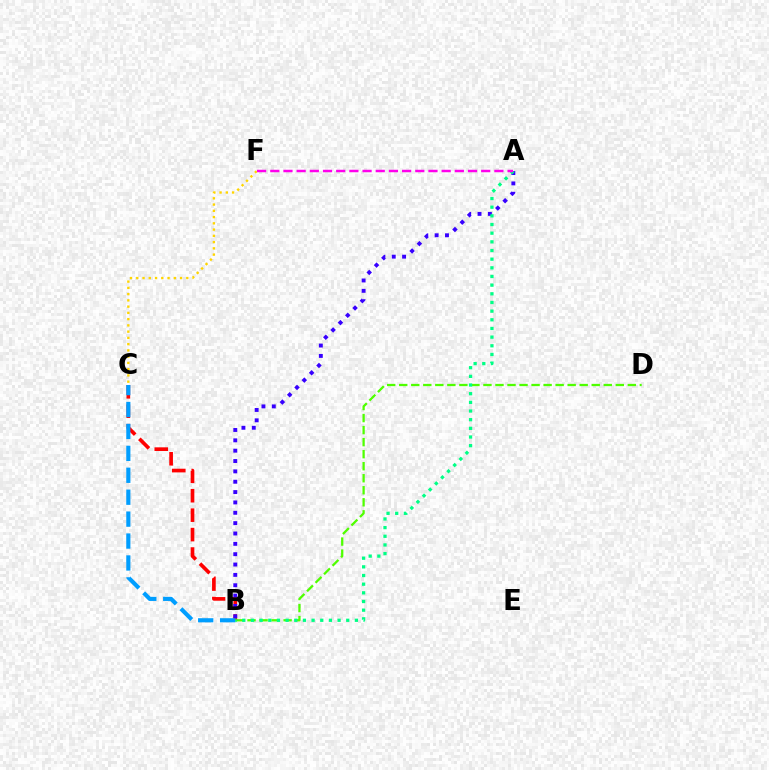{('B', 'D'): [{'color': '#4fff00', 'line_style': 'dashed', 'thickness': 1.63}], ('B', 'C'): [{'color': '#ff0000', 'line_style': 'dashed', 'thickness': 2.64}, {'color': '#009eff', 'line_style': 'dashed', 'thickness': 2.98}], ('C', 'F'): [{'color': '#ffd500', 'line_style': 'dotted', 'thickness': 1.7}], ('A', 'B'): [{'color': '#3700ff', 'line_style': 'dotted', 'thickness': 2.81}, {'color': '#00ff86', 'line_style': 'dotted', 'thickness': 2.35}], ('A', 'F'): [{'color': '#ff00ed', 'line_style': 'dashed', 'thickness': 1.79}]}